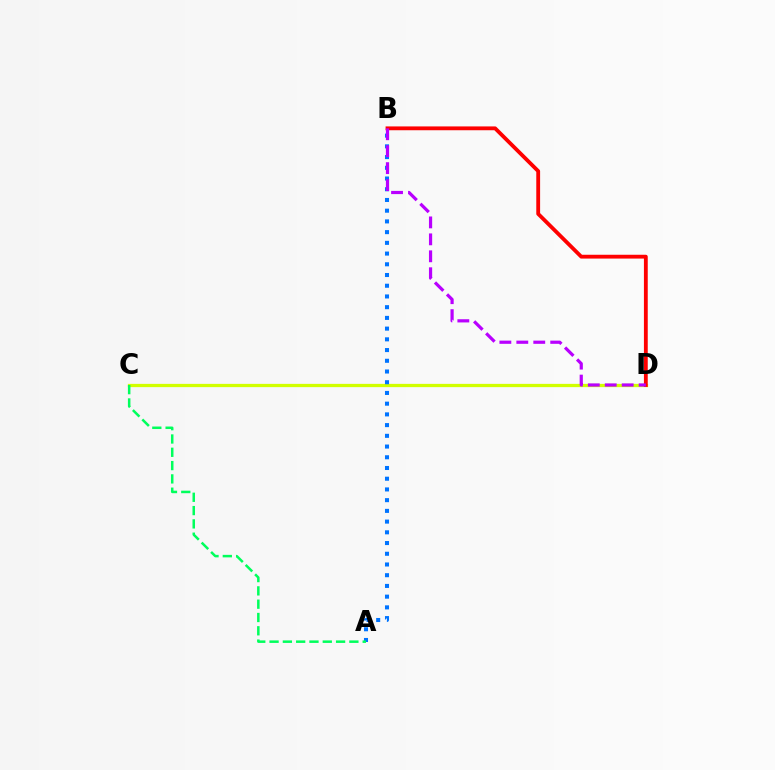{('C', 'D'): [{'color': '#d1ff00', 'line_style': 'solid', 'thickness': 2.35}], ('B', 'D'): [{'color': '#ff0000', 'line_style': 'solid', 'thickness': 2.75}, {'color': '#b900ff', 'line_style': 'dashed', 'thickness': 2.3}], ('A', 'B'): [{'color': '#0074ff', 'line_style': 'dotted', 'thickness': 2.91}], ('A', 'C'): [{'color': '#00ff5c', 'line_style': 'dashed', 'thickness': 1.81}]}